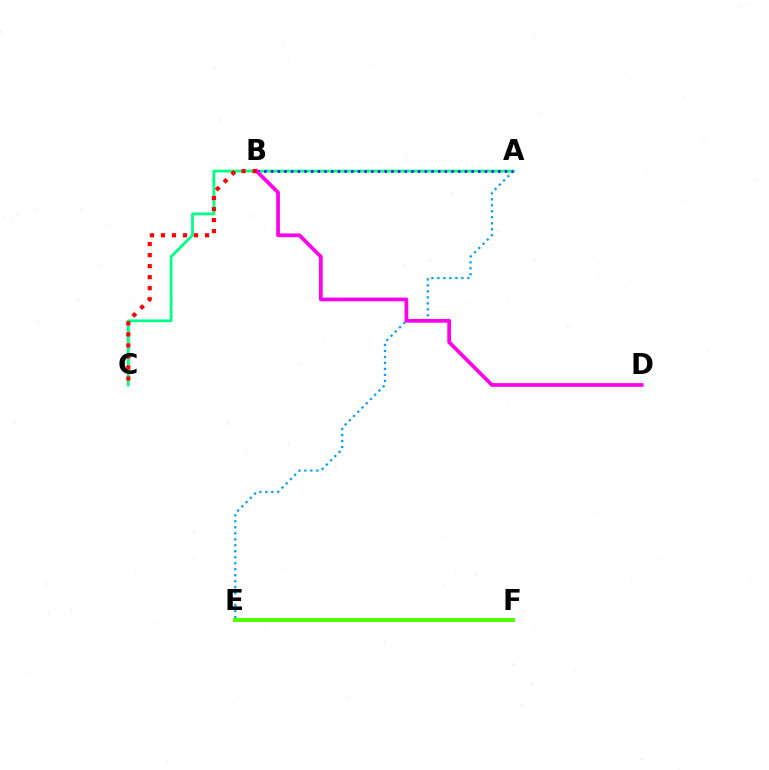{('A', 'E'): [{'color': '#009eff', 'line_style': 'dotted', 'thickness': 1.63}], ('A', 'B'): [{'color': '#ffd500', 'line_style': 'solid', 'thickness': 1.52}, {'color': '#3700ff', 'line_style': 'dotted', 'thickness': 1.82}], ('A', 'C'): [{'color': '#00ff86', 'line_style': 'solid', 'thickness': 2.02}], ('E', 'F'): [{'color': '#4fff00', 'line_style': 'solid', 'thickness': 2.84}], ('B', 'D'): [{'color': '#ff00ed', 'line_style': 'solid', 'thickness': 2.68}], ('B', 'C'): [{'color': '#ff0000', 'line_style': 'dotted', 'thickness': 2.99}]}